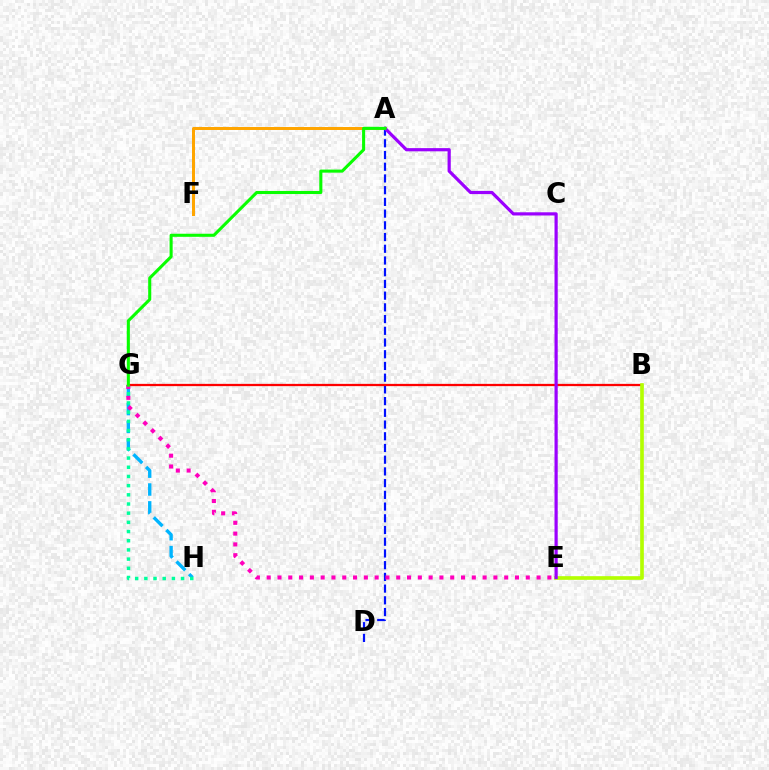{('G', 'H'): [{'color': '#00b5ff', 'line_style': 'dashed', 'thickness': 2.43}, {'color': '#00ff9d', 'line_style': 'dotted', 'thickness': 2.5}], ('A', 'D'): [{'color': '#0010ff', 'line_style': 'dashed', 'thickness': 1.59}], ('E', 'G'): [{'color': '#ff00bd', 'line_style': 'dotted', 'thickness': 2.93}], ('B', 'G'): [{'color': '#ff0000', 'line_style': 'solid', 'thickness': 1.63}], ('B', 'E'): [{'color': '#b3ff00', 'line_style': 'solid', 'thickness': 2.64}], ('A', 'F'): [{'color': '#ffa500', 'line_style': 'solid', 'thickness': 2.16}], ('A', 'E'): [{'color': '#9b00ff', 'line_style': 'solid', 'thickness': 2.3}], ('A', 'G'): [{'color': '#08ff00', 'line_style': 'solid', 'thickness': 2.21}]}